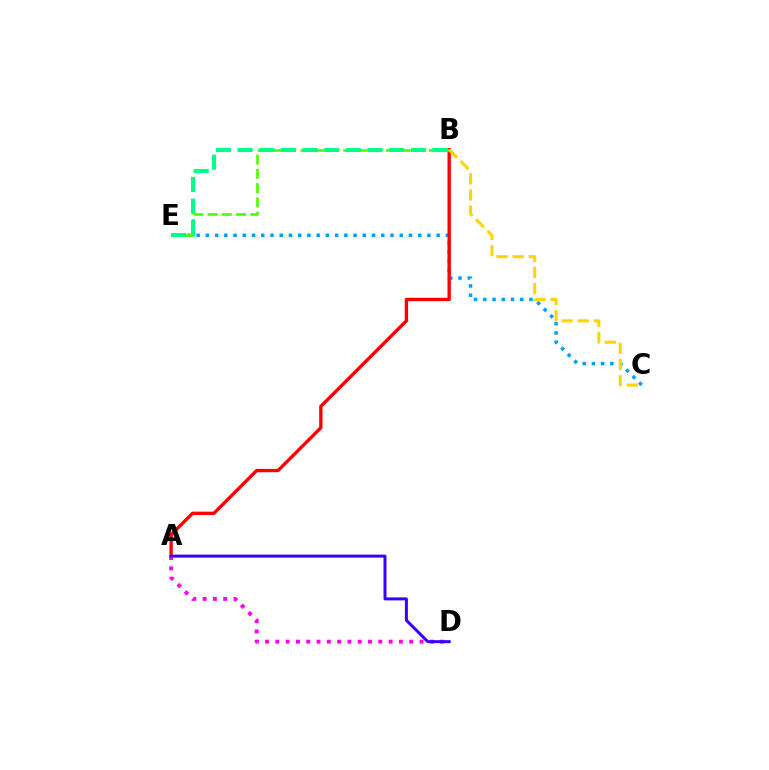{('C', 'E'): [{'color': '#009eff', 'line_style': 'dotted', 'thickness': 2.51}], ('A', 'B'): [{'color': '#ff0000', 'line_style': 'solid', 'thickness': 2.42}], ('B', 'C'): [{'color': '#ffd500', 'line_style': 'dashed', 'thickness': 2.19}], ('B', 'E'): [{'color': '#4fff00', 'line_style': 'dashed', 'thickness': 1.94}, {'color': '#00ff86', 'line_style': 'dashed', 'thickness': 2.94}], ('A', 'D'): [{'color': '#ff00ed', 'line_style': 'dotted', 'thickness': 2.8}, {'color': '#3700ff', 'line_style': 'solid', 'thickness': 2.15}]}